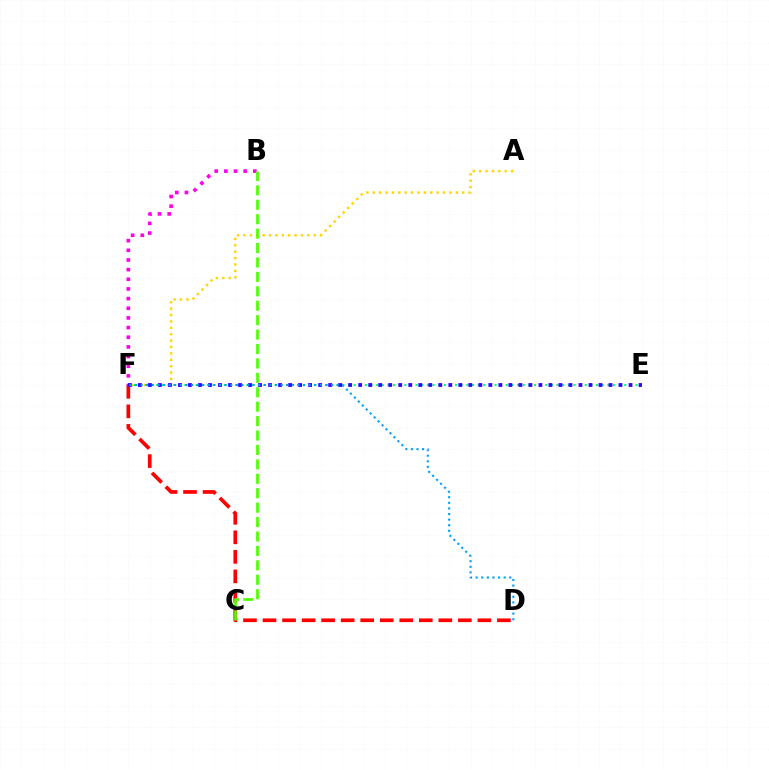{('B', 'F'): [{'color': '#ff00ed', 'line_style': 'dotted', 'thickness': 2.62}], ('D', 'F'): [{'color': '#ff0000', 'line_style': 'dashed', 'thickness': 2.65}, {'color': '#009eff', 'line_style': 'dotted', 'thickness': 1.52}], ('A', 'F'): [{'color': '#ffd500', 'line_style': 'dotted', 'thickness': 1.74}], ('B', 'C'): [{'color': '#4fff00', 'line_style': 'dashed', 'thickness': 1.96}], ('E', 'F'): [{'color': '#00ff86', 'line_style': 'dotted', 'thickness': 1.53}, {'color': '#3700ff', 'line_style': 'dotted', 'thickness': 2.72}]}